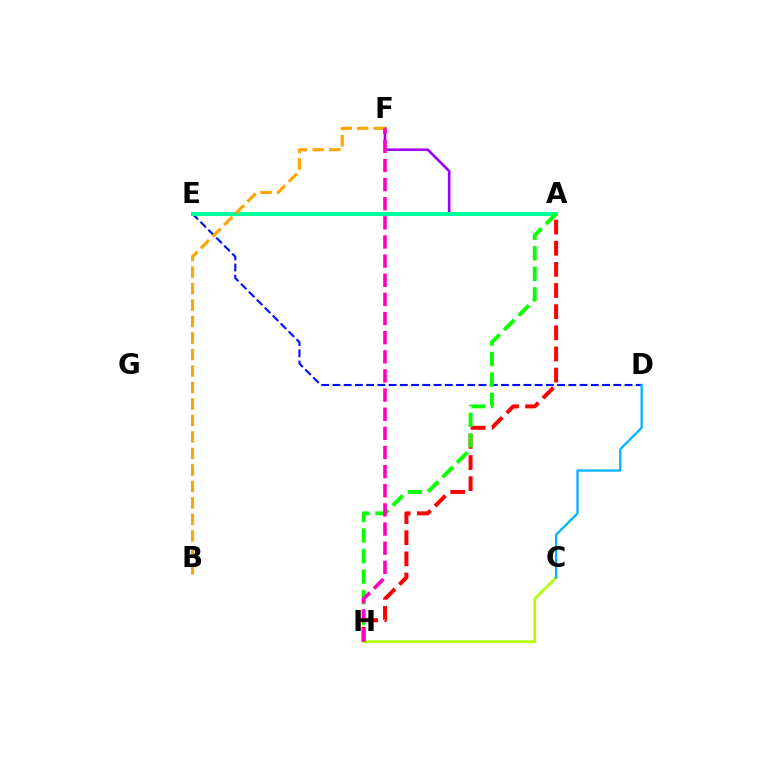{('C', 'H'): [{'color': '#b3ff00', 'line_style': 'solid', 'thickness': 1.98}], ('A', 'H'): [{'color': '#ff0000', 'line_style': 'dashed', 'thickness': 2.87}, {'color': '#08ff00', 'line_style': 'dashed', 'thickness': 2.79}], ('D', 'E'): [{'color': '#0010ff', 'line_style': 'dashed', 'thickness': 1.53}], ('A', 'F'): [{'color': '#9b00ff', 'line_style': 'solid', 'thickness': 1.89}], ('A', 'E'): [{'color': '#00ff9d', 'line_style': 'solid', 'thickness': 2.91}], ('C', 'D'): [{'color': '#00b5ff', 'line_style': 'solid', 'thickness': 1.66}], ('B', 'F'): [{'color': '#ffa500', 'line_style': 'dashed', 'thickness': 2.24}], ('F', 'H'): [{'color': '#ff00bd', 'line_style': 'dashed', 'thickness': 2.6}]}